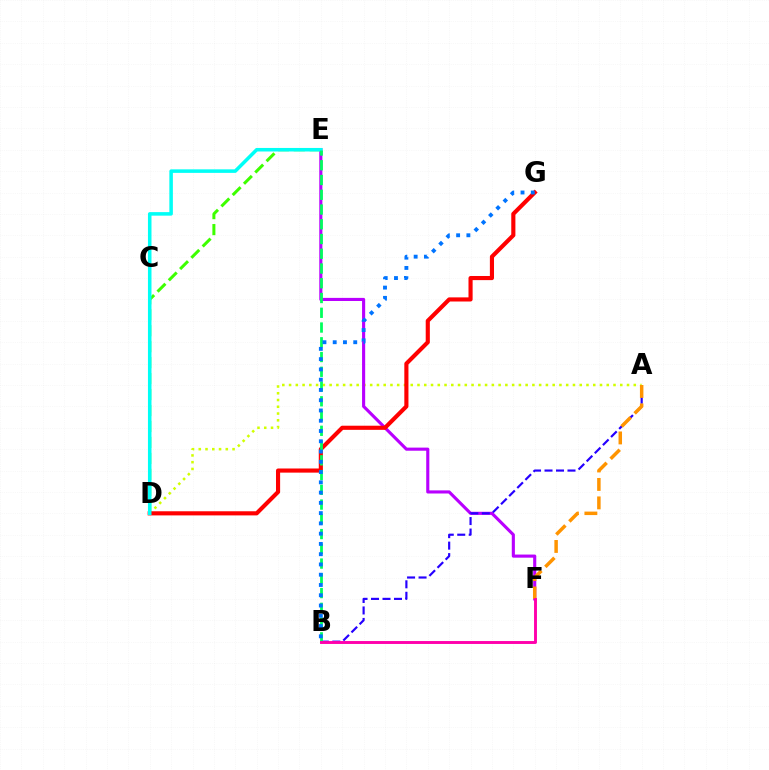{('A', 'D'): [{'color': '#d1ff00', 'line_style': 'dotted', 'thickness': 1.84}], ('E', 'F'): [{'color': '#b900ff', 'line_style': 'solid', 'thickness': 2.24}], ('D', 'E'): [{'color': '#3dff00', 'line_style': 'dashed', 'thickness': 2.17}, {'color': '#00fff6', 'line_style': 'solid', 'thickness': 2.55}], ('D', 'G'): [{'color': '#ff0000', 'line_style': 'solid', 'thickness': 2.97}], ('A', 'B'): [{'color': '#2500ff', 'line_style': 'dashed', 'thickness': 1.56}], ('A', 'F'): [{'color': '#ff9400', 'line_style': 'dashed', 'thickness': 2.51}], ('B', 'E'): [{'color': '#00ff5c', 'line_style': 'dashed', 'thickness': 2.0}], ('B', 'F'): [{'color': '#ff00ac', 'line_style': 'solid', 'thickness': 2.1}], ('B', 'G'): [{'color': '#0074ff', 'line_style': 'dotted', 'thickness': 2.79}]}